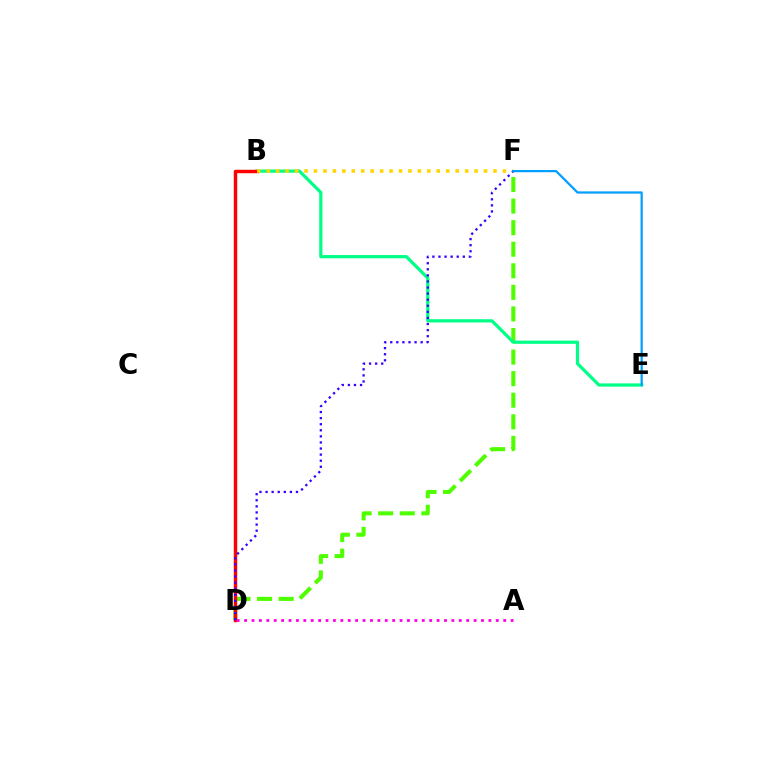{('D', 'F'): [{'color': '#4fff00', 'line_style': 'dashed', 'thickness': 2.93}, {'color': '#3700ff', 'line_style': 'dotted', 'thickness': 1.65}], ('B', 'E'): [{'color': '#00ff86', 'line_style': 'solid', 'thickness': 2.32}], ('B', 'D'): [{'color': '#ff0000', 'line_style': 'solid', 'thickness': 2.48}], ('A', 'D'): [{'color': '#ff00ed', 'line_style': 'dotted', 'thickness': 2.01}], ('B', 'F'): [{'color': '#ffd500', 'line_style': 'dotted', 'thickness': 2.57}], ('E', 'F'): [{'color': '#009eff', 'line_style': 'solid', 'thickness': 1.6}]}